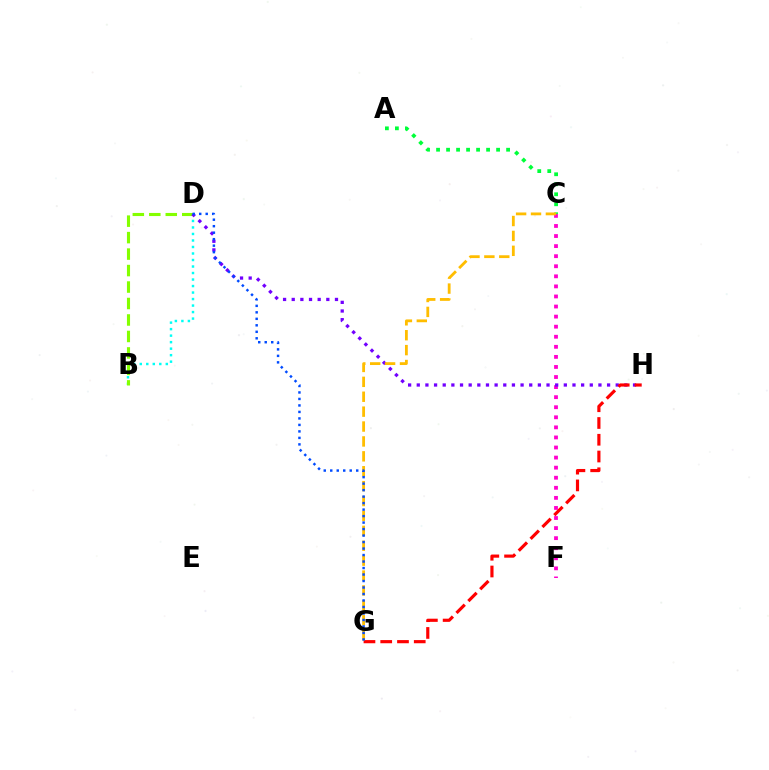{('A', 'C'): [{'color': '#00ff39', 'line_style': 'dotted', 'thickness': 2.72}], ('B', 'D'): [{'color': '#00fff6', 'line_style': 'dotted', 'thickness': 1.77}, {'color': '#84ff00', 'line_style': 'dashed', 'thickness': 2.24}], ('C', 'F'): [{'color': '#ff00cf', 'line_style': 'dotted', 'thickness': 2.74}], ('D', 'H'): [{'color': '#7200ff', 'line_style': 'dotted', 'thickness': 2.35}], ('G', 'H'): [{'color': '#ff0000', 'line_style': 'dashed', 'thickness': 2.28}], ('C', 'G'): [{'color': '#ffbd00', 'line_style': 'dashed', 'thickness': 2.02}], ('D', 'G'): [{'color': '#004bff', 'line_style': 'dotted', 'thickness': 1.76}]}